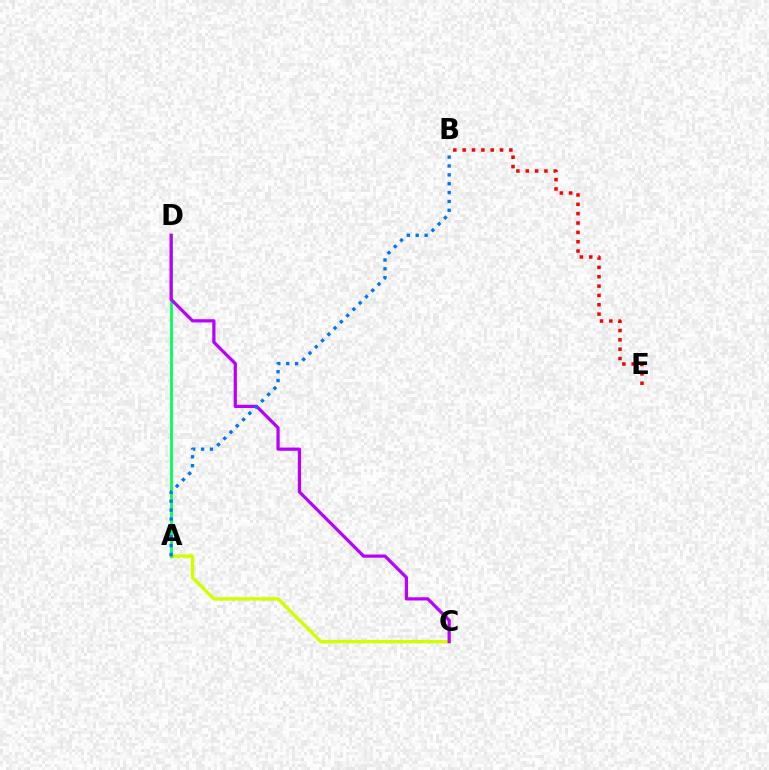{('A', 'C'): [{'color': '#d1ff00', 'line_style': 'solid', 'thickness': 2.47}], ('A', 'D'): [{'color': '#00ff5c', 'line_style': 'solid', 'thickness': 2.02}], ('C', 'D'): [{'color': '#b900ff', 'line_style': 'solid', 'thickness': 2.31}], ('B', 'E'): [{'color': '#ff0000', 'line_style': 'dotted', 'thickness': 2.54}], ('A', 'B'): [{'color': '#0074ff', 'line_style': 'dotted', 'thickness': 2.41}]}